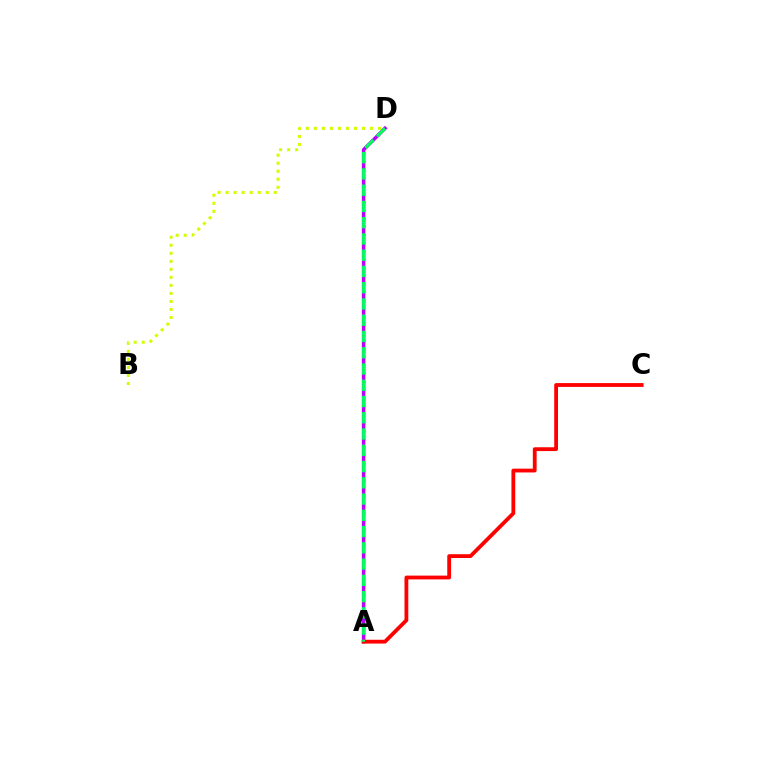{('B', 'D'): [{'color': '#d1ff00', 'line_style': 'dotted', 'thickness': 2.18}], ('A', 'D'): [{'color': '#0074ff', 'line_style': 'dotted', 'thickness': 2.22}, {'color': '#b900ff', 'line_style': 'solid', 'thickness': 2.52}, {'color': '#00ff5c', 'line_style': 'dashed', 'thickness': 2.21}], ('A', 'C'): [{'color': '#ff0000', 'line_style': 'solid', 'thickness': 2.74}]}